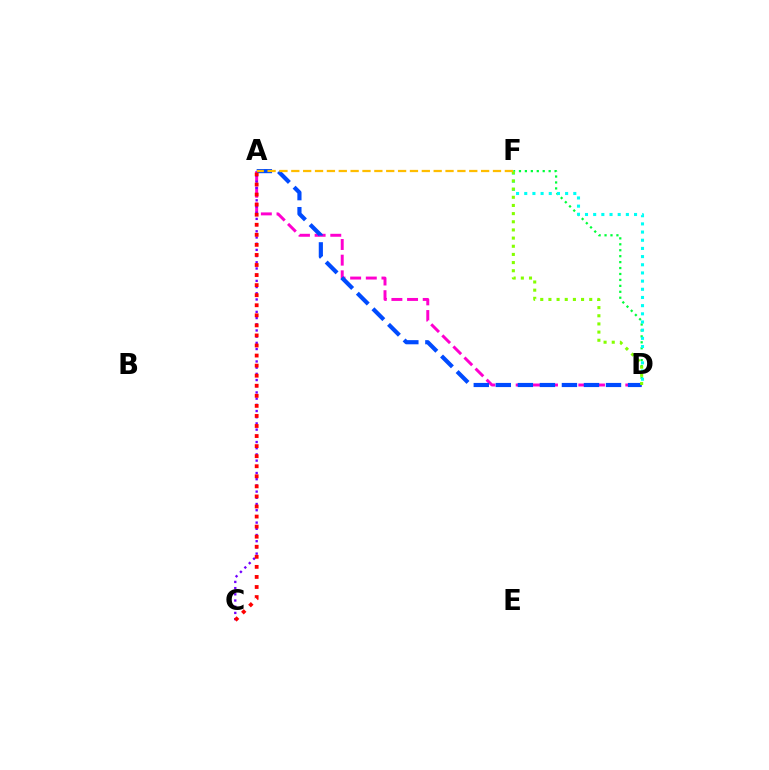{('D', 'F'): [{'color': '#00ff39', 'line_style': 'dotted', 'thickness': 1.61}, {'color': '#00fff6', 'line_style': 'dotted', 'thickness': 2.22}, {'color': '#84ff00', 'line_style': 'dotted', 'thickness': 2.22}], ('A', 'D'): [{'color': '#ff00cf', 'line_style': 'dashed', 'thickness': 2.13}, {'color': '#004bff', 'line_style': 'dashed', 'thickness': 2.99}], ('A', 'C'): [{'color': '#7200ff', 'line_style': 'dotted', 'thickness': 1.68}, {'color': '#ff0000', 'line_style': 'dotted', 'thickness': 2.73}], ('A', 'F'): [{'color': '#ffbd00', 'line_style': 'dashed', 'thickness': 1.61}]}